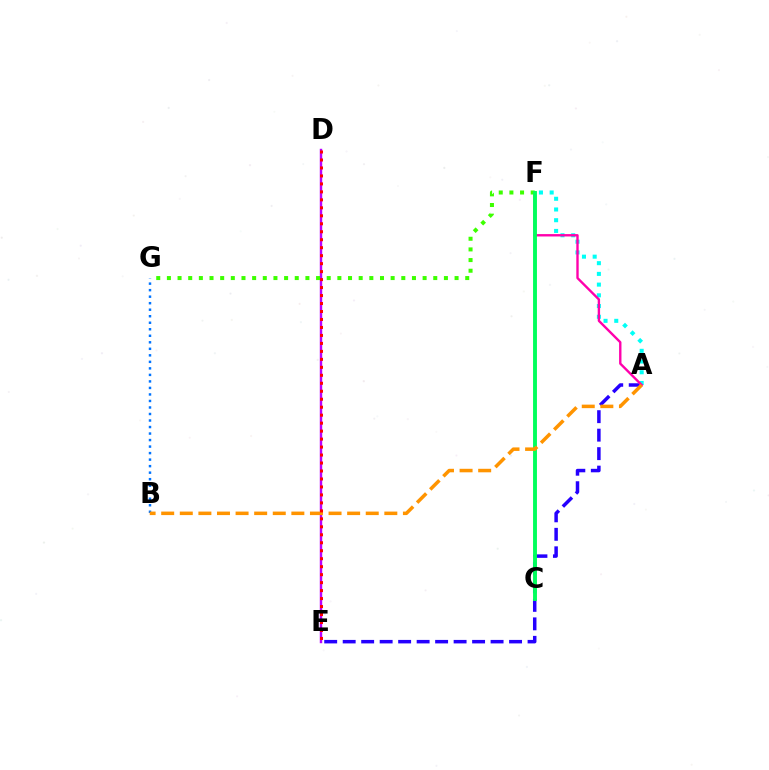{('A', 'E'): [{'color': '#2500ff', 'line_style': 'dashed', 'thickness': 2.51}], ('A', 'F'): [{'color': '#00fff6', 'line_style': 'dotted', 'thickness': 2.91}, {'color': '#ff00ac', 'line_style': 'solid', 'thickness': 1.71}], ('C', 'F'): [{'color': '#d1ff00', 'line_style': 'dashed', 'thickness': 1.75}, {'color': '#00ff5c', 'line_style': 'solid', 'thickness': 2.79}], ('B', 'G'): [{'color': '#0074ff', 'line_style': 'dotted', 'thickness': 1.77}], ('D', 'E'): [{'color': '#b900ff', 'line_style': 'solid', 'thickness': 1.75}, {'color': '#ff0000', 'line_style': 'dotted', 'thickness': 2.17}], ('F', 'G'): [{'color': '#3dff00', 'line_style': 'dotted', 'thickness': 2.89}], ('A', 'B'): [{'color': '#ff9400', 'line_style': 'dashed', 'thickness': 2.53}]}